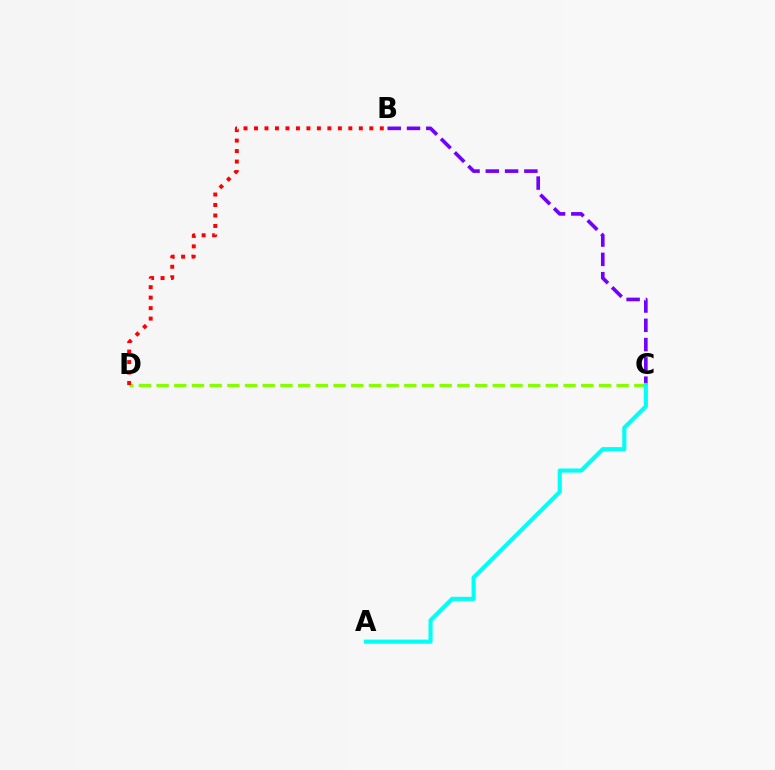{('B', 'C'): [{'color': '#7200ff', 'line_style': 'dashed', 'thickness': 2.62}], ('C', 'D'): [{'color': '#84ff00', 'line_style': 'dashed', 'thickness': 2.4}], ('B', 'D'): [{'color': '#ff0000', 'line_style': 'dotted', 'thickness': 2.85}], ('A', 'C'): [{'color': '#00fff6', 'line_style': 'solid', 'thickness': 2.97}]}